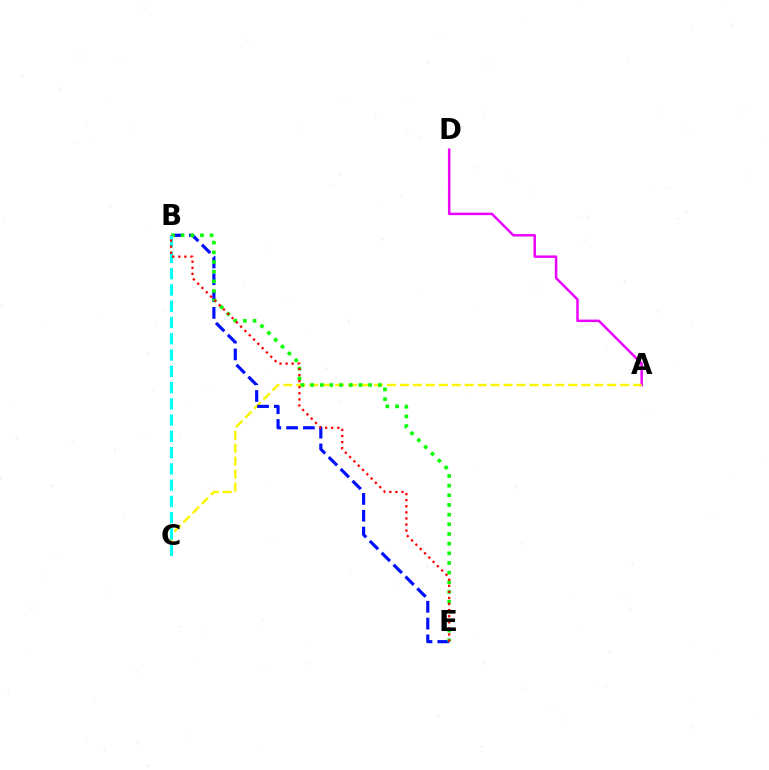{('A', 'D'): [{'color': '#ee00ff', 'line_style': 'solid', 'thickness': 1.79}], ('A', 'C'): [{'color': '#fcf500', 'line_style': 'dashed', 'thickness': 1.76}], ('B', 'E'): [{'color': '#0010ff', 'line_style': 'dashed', 'thickness': 2.28}, {'color': '#08ff00', 'line_style': 'dotted', 'thickness': 2.63}, {'color': '#ff0000', 'line_style': 'dotted', 'thickness': 1.65}], ('B', 'C'): [{'color': '#00fff6', 'line_style': 'dashed', 'thickness': 2.21}]}